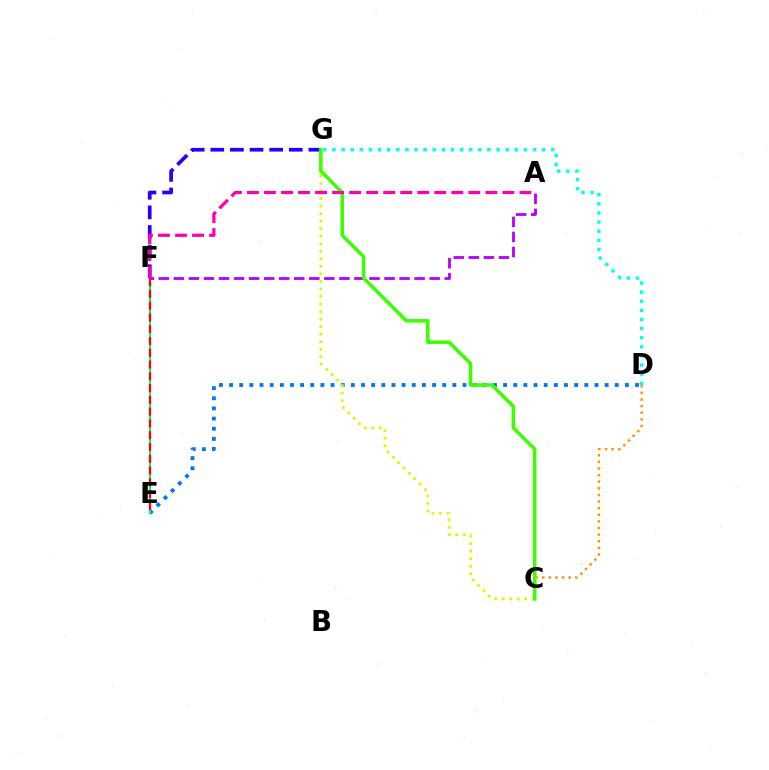{('D', 'E'): [{'color': '#0074ff', 'line_style': 'dotted', 'thickness': 2.76}], ('C', 'D'): [{'color': '#ff9400', 'line_style': 'dotted', 'thickness': 1.8}], ('D', 'G'): [{'color': '#00fff6', 'line_style': 'dotted', 'thickness': 2.48}], ('E', 'F'): [{'color': '#00ff5c', 'line_style': 'solid', 'thickness': 1.52}, {'color': '#ff0000', 'line_style': 'dashed', 'thickness': 1.6}], ('C', 'G'): [{'color': '#d1ff00', 'line_style': 'dotted', 'thickness': 2.05}, {'color': '#3dff00', 'line_style': 'solid', 'thickness': 2.54}], ('F', 'G'): [{'color': '#2500ff', 'line_style': 'dashed', 'thickness': 2.66}], ('A', 'F'): [{'color': '#b900ff', 'line_style': 'dashed', 'thickness': 2.04}, {'color': '#ff00ac', 'line_style': 'dashed', 'thickness': 2.31}]}